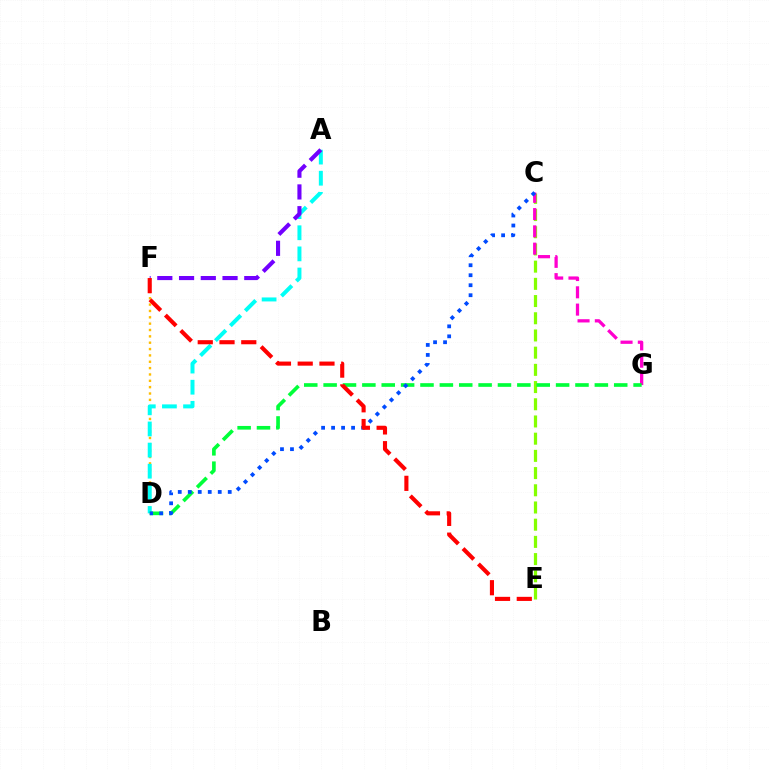{('D', 'F'): [{'color': '#ffbd00', 'line_style': 'dotted', 'thickness': 1.73}], ('C', 'E'): [{'color': '#84ff00', 'line_style': 'dashed', 'thickness': 2.34}], ('C', 'G'): [{'color': '#ff00cf', 'line_style': 'dashed', 'thickness': 2.35}], ('A', 'D'): [{'color': '#00fff6', 'line_style': 'dashed', 'thickness': 2.87}], ('D', 'G'): [{'color': '#00ff39', 'line_style': 'dashed', 'thickness': 2.63}], ('C', 'D'): [{'color': '#004bff', 'line_style': 'dotted', 'thickness': 2.72}], ('A', 'F'): [{'color': '#7200ff', 'line_style': 'dashed', 'thickness': 2.95}], ('E', 'F'): [{'color': '#ff0000', 'line_style': 'dashed', 'thickness': 2.96}]}